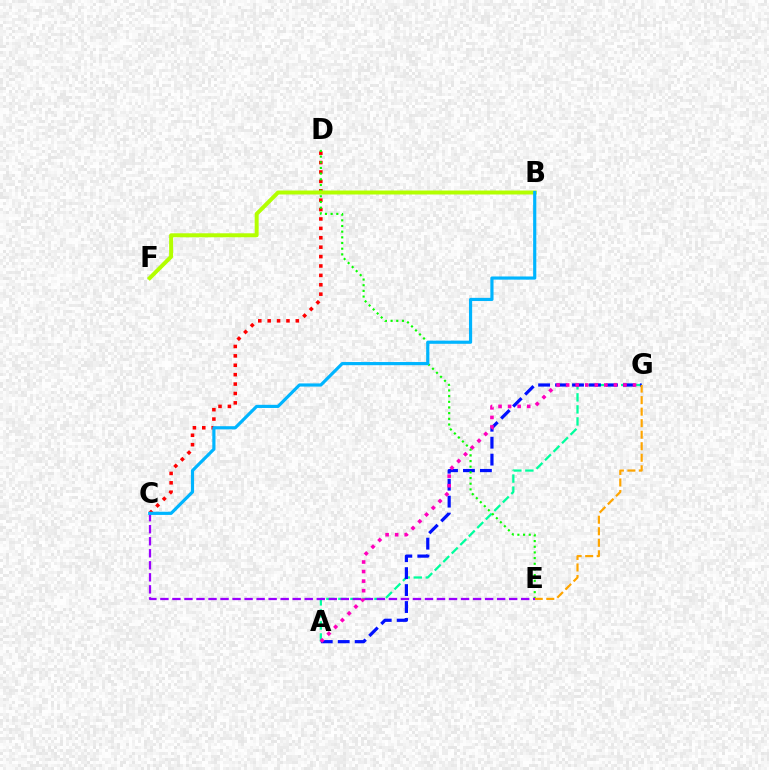{('A', 'G'): [{'color': '#00ff9d', 'line_style': 'dashed', 'thickness': 1.63}, {'color': '#0010ff', 'line_style': 'dashed', 'thickness': 2.3}, {'color': '#ff00bd', 'line_style': 'dotted', 'thickness': 2.6}], ('C', 'D'): [{'color': '#ff0000', 'line_style': 'dotted', 'thickness': 2.55}], ('D', 'E'): [{'color': '#08ff00', 'line_style': 'dotted', 'thickness': 1.54}], ('B', 'F'): [{'color': '#b3ff00', 'line_style': 'solid', 'thickness': 2.86}], ('E', 'G'): [{'color': '#ffa500', 'line_style': 'dashed', 'thickness': 1.57}], ('C', 'E'): [{'color': '#9b00ff', 'line_style': 'dashed', 'thickness': 1.63}], ('B', 'C'): [{'color': '#00b5ff', 'line_style': 'solid', 'thickness': 2.28}]}